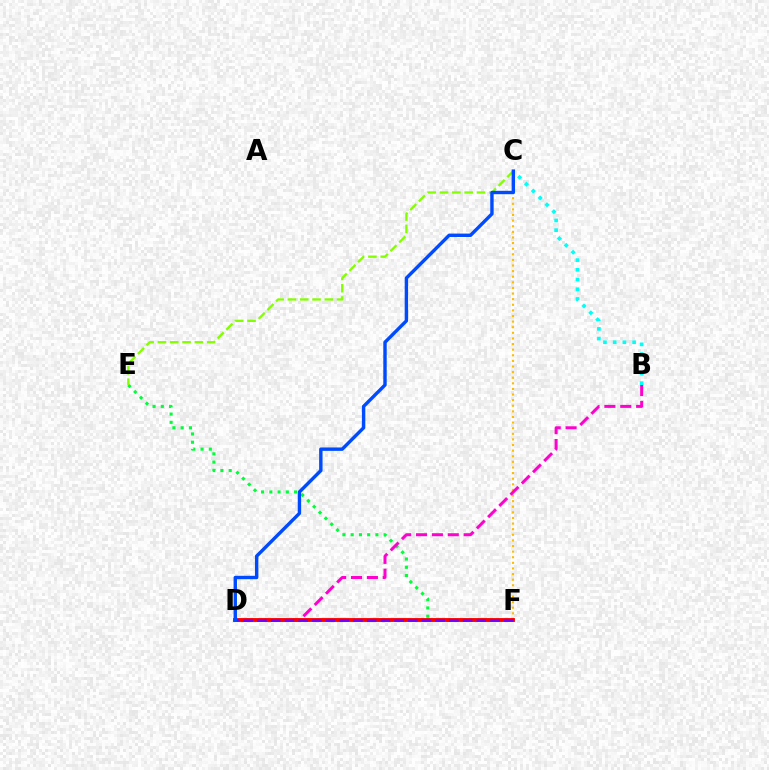{('E', 'F'): [{'color': '#00ff39', 'line_style': 'dotted', 'thickness': 2.24}], ('C', 'E'): [{'color': '#84ff00', 'line_style': 'dashed', 'thickness': 1.67}], ('C', 'F'): [{'color': '#ffbd00', 'line_style': 'dotted', 'thickness': 1.52}], ('B', 'C'): [{'color': '#00fff6', 'line_style': 'dotted', 'thickness': 2.64}], ('B', 'D'): [{'color': '#ff00cf', 'line_style': 'dashed', 'thickness': 2.16}], ('D', 'F'): [{'color': '#ff0000', 'line_style': 'solid', 'thickness': 2.78}, {'color': '#7200ff', 'line_style': 'dashed', 'thickness': 1.86}], ('C', 'D'): [{'color': '#004bff', 'line_style': 'solid', 'thickness': 2.45}]}